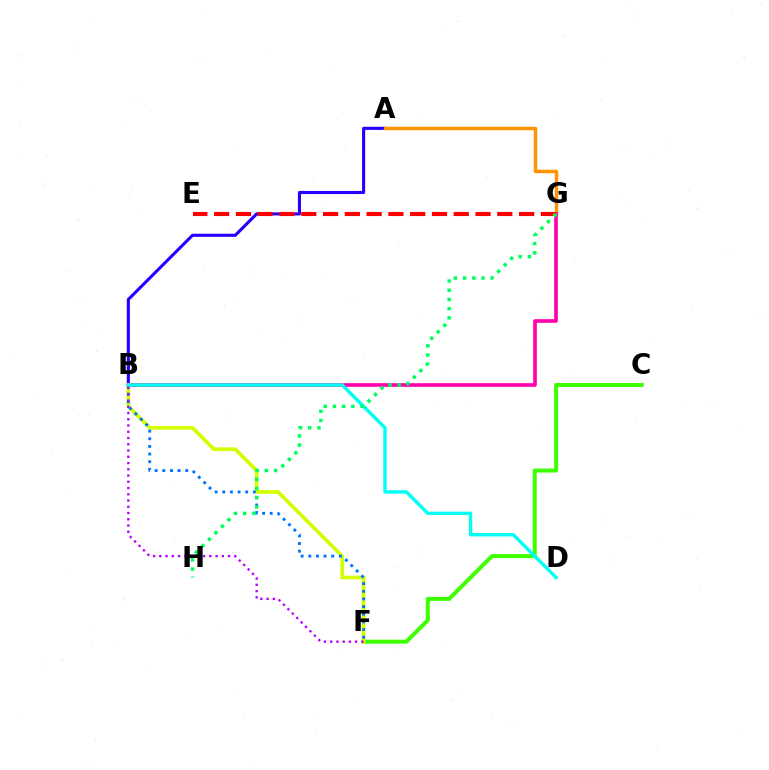{('A', 'B'): [{'color': '#2500ff', 'line_style': 'solid', 'thickness': 2.24}], ('A', 'G'): [{'color': '#ff9400', 'line_style': 'solid', 'thickness': 2.5}], ('C', 'F'): [{'color': '#3dff00', 'line_style': 'solid', 'thickness': 2.89}], ('B', 'G'): [{'color': '#ff00ac', 'line_style': 'solid', 'thickness': 2.62}], ('E', 'G'): [{'color': '#ff0000', 'line_style': 'dashed', 'thickness': 2.96}], ('B', 'F'): [{'color': '#d1ff00', 'line_style': 'solid', 'thickness': 2.66}, {'color': '#0074ff', 'line_style': 'dotted', 'thickness': 2.08}, {'color': '#b900ff', 'line_style': 'dotted', 'thickness': 1.7}], ('B', 'D'): [{'color': '#00fff6', 'line_style': 'solid', 'thickness': 2.45}], ('G', 'H'): [{'color': '#00ff5c', 'line_style': 'dotted', 'thickness': 2.5}]}